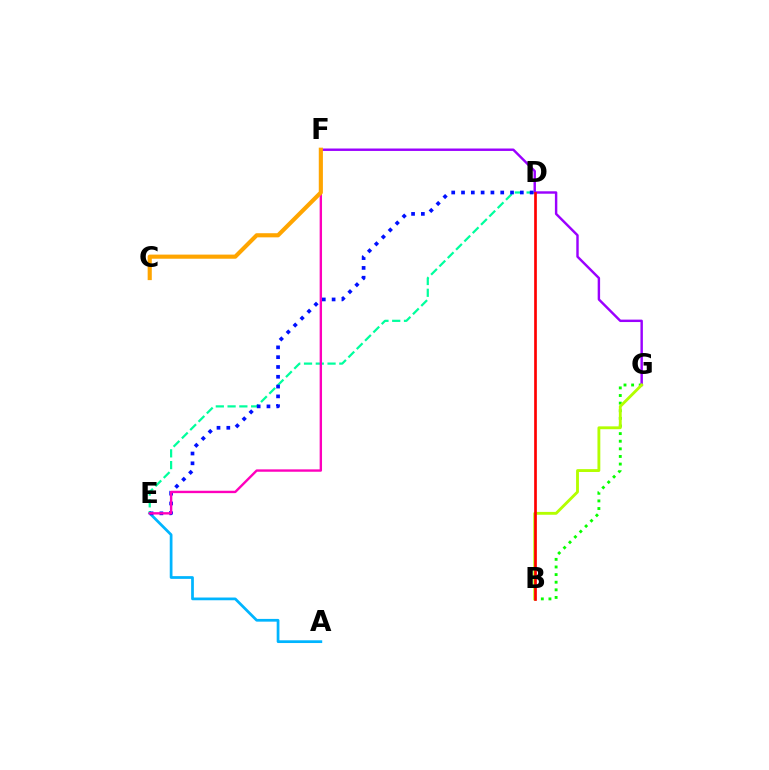{('A', 'E'): [{'color': '#00b5ff', 'line_style': 'solid', 'thickness': 1.97}], ('D', 'E'): [{'color': '#00ff9d', 'line_style': 'dashed', 'thickness': 1.6}, {'color': '#0010ff', 'line_style': 'dotted', 'thickness': 2.66}], ('B', 'G'): [{'color': '#08ff00', 'line_style': 'dotted', 'thickness': 2.07}, {'color': '#b3ff00', 'line_style': 'solid', 'thickness': 2.05}], ('E', 'F'): [{'color': '#ff00bd', 'line_style': 'solid', 'thickness': 1.71}], ('F', 'G'): [{'color': '#9b00ff', 'line_style': 'solid', 'thickness': 1.75}], ('C', 'F'): [{'color': '#ffa500', 'line_style': 'solid', 'thickness': 2.97}], ('B', 'D'): [{'color': '#ff0000', 'line_style': 'solid', 'thickness': 1.94}]}